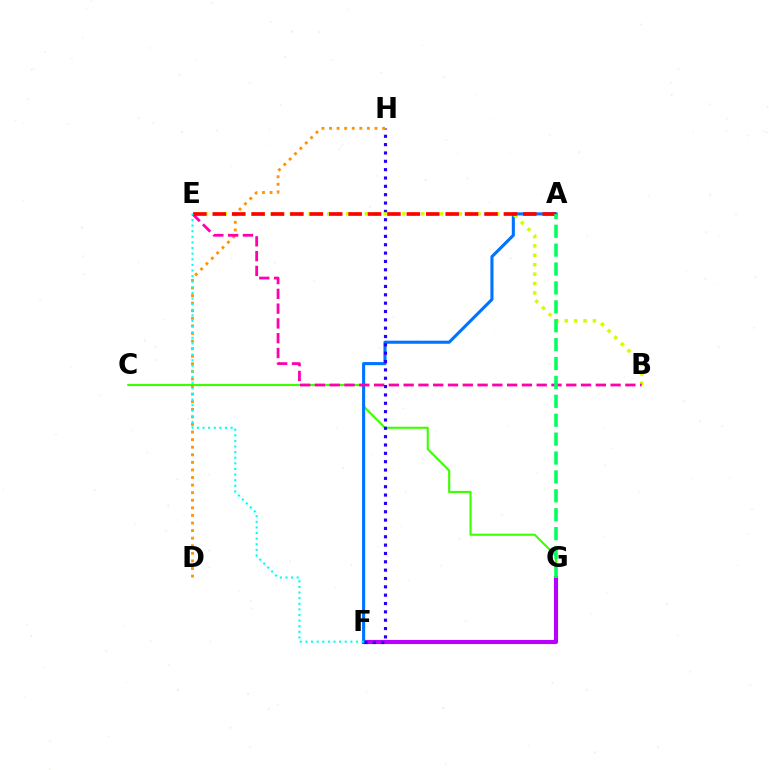{('C', 'G'): [{'color': '#3dff00', 'line_style': 'solid', 'thickness': 1.53}], ('F', 'G'): [{'color': '#b900ff', 'line_style': 'solid', 'thickness': 2.98}], ('A', 'F'): [{'color': '#0074ff', 'line_style': 'solid', 'thickness': 2.23}], ('F', 'H'): [{'color': '#2500ff', 'line_style': 'dotted', 'thickness': 2.27}], ('B', 'E'): [{'color': '#d1ff00', 'line_style': 'dotted', 'thickness': 2.55}, {'color': '#ff00ac', 'line_style': 'dashed', 'thickness': 2.01}], ('D', 'H'): [{'color': '#ff9400', 'line_style': 'dotted', 'thickness': 2.06}], ('A', 'E'): [{'color': '#ff0000', 'line_style': 'dashed', 'thickness': 2.64}], ('E', 'F'): [{'color': '#00fff6', 'line_style': 'dotted', 'thickness': 1.52}], ('A', 'G'): [{'color': '#00ff5c', 'line_style': 'dashed', 'thickness': 2.57}]}